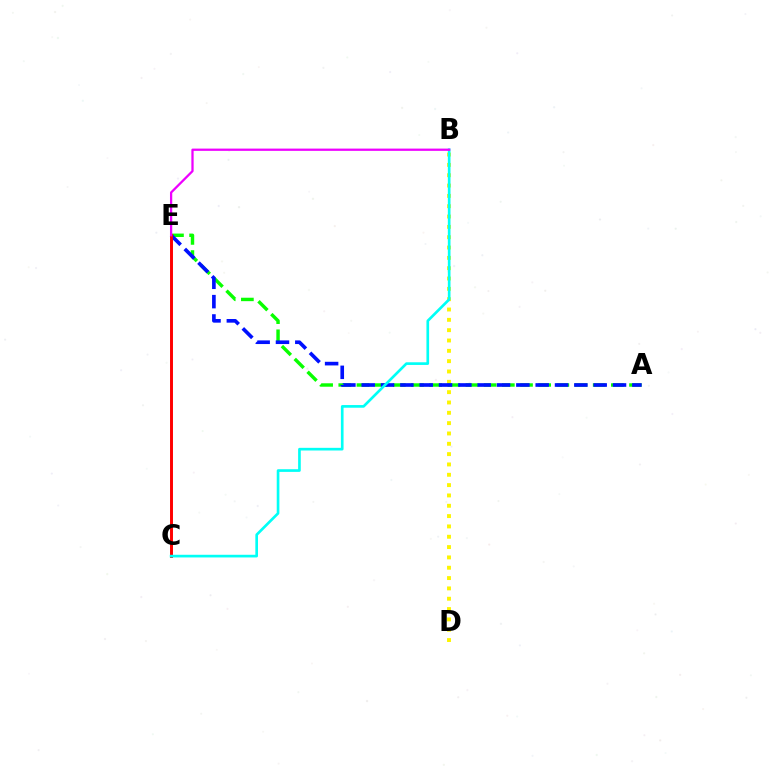{('B', 'D'): [{'color': '#fcf500', 'line_style': 'dotted', 'thickness': 2.81}], ('A', 'E'): [{'color': '#08ff00', 'line_style': 'dashed', 'thickness': 2.47}, {'color': '#0010ff', 'line_style': 'dashed', 'thickness': 2.63}], ('C', 'E'): [{'color': '#ff0000', 'line_style': 'solid', 'thickness': 2.12}], ('B', 'C'): [{'color': '#00fff6', 'line_style': 'solid', 'thickness': 1.92}], ('B', 'E'): [{'color': '#ee00ff', 'line_style': 'solid', 'thickness': 1.63}]}